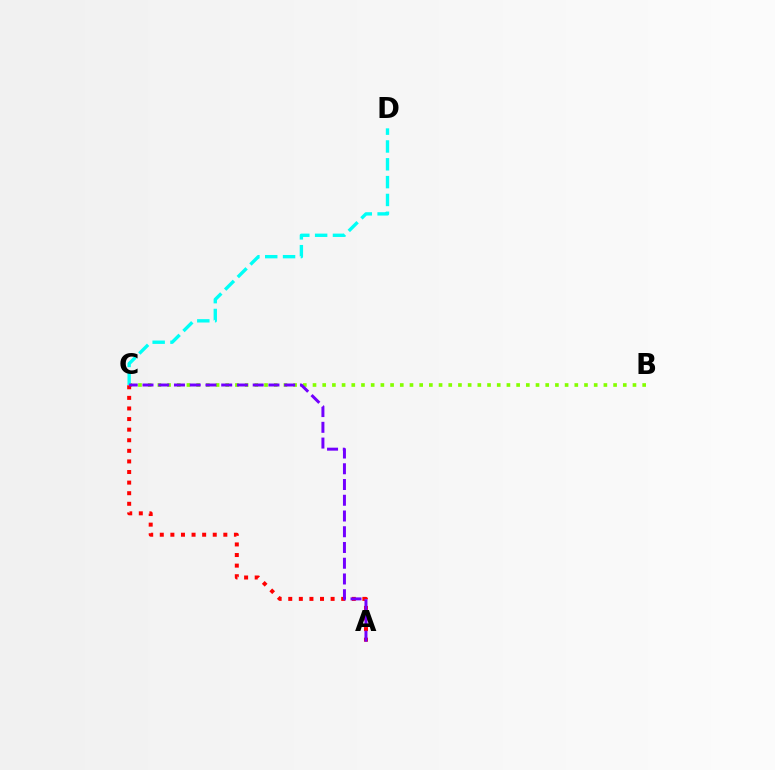{('B', 'C'): [{'color': '#84ff00', 'line_style': 'dotted', 'thickness': 2.63}], ('A', 'C'): [{'color': '#ff0000', 'line_style': 'dotted', 'thickness': 2.88}, {'color': '#7200ff', 'line_style': 'dashed', 'thickness': 2.14}], ('C', 'D'): [{'color': '#00fff6', 'line_style': 'dashed', 'thickness': 2.42}]}